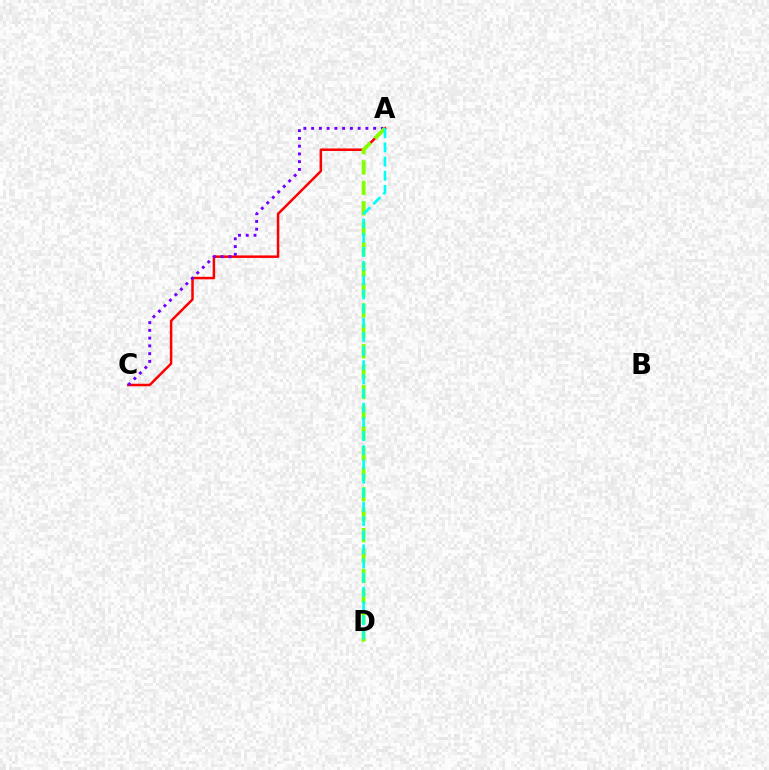{('A', 'C'): [{'color': '#ff0000', 'line_style': 'solid', 'thickness': 1.8}, {'color': '#7200ff', 'line_style': 'dotted', 'thickness': 2.11}], ('A', 'D'): [{'color': '#84ff00', 'line_style': 'dashed', 'thickness': 2.77}, {'color': '#00fff6', 'line_style': 'dashed', 'thickness': 1.92}]}